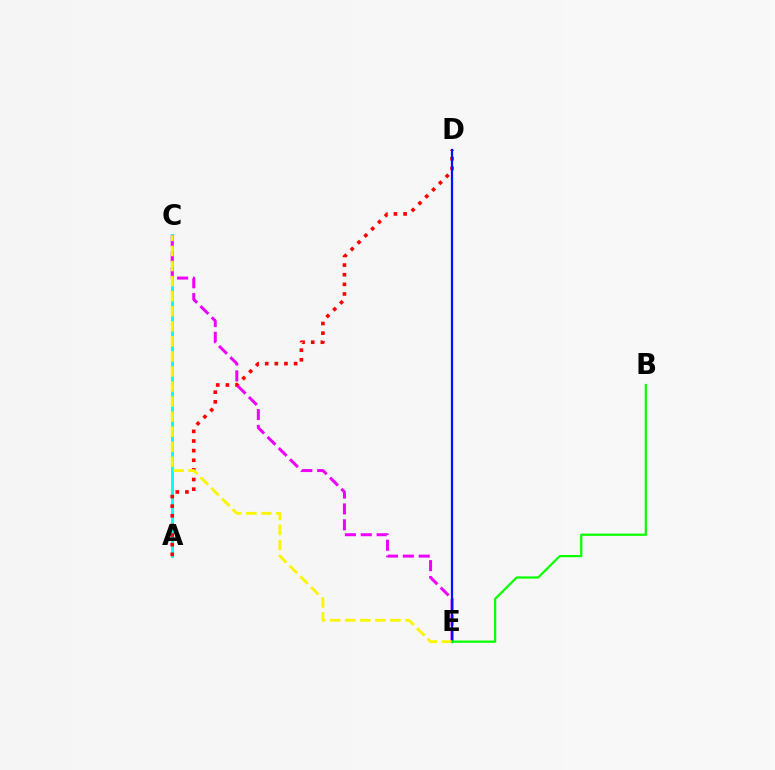{('A', 'C'): [{'color': '#00fff6', 'line_style': 'solid', 'thickness': 2.1}], ('A', 'D'): [{'color': '#ff0000', 'line_style': 'dotted', 'thickness': 2.62}], ('C', 'E'): [{'color': '#ee00ff', 'line_style': 'dashed', 'thickness': 2.16}, {'color': '#fcf500', 'line_style': 'dashed', 'thickness': 2.05}], ('D', 'E'): [{'color': '#0010ff', 'line_style': 'solid', 'thickness': 1.62}], ('B', 'E'): [{'color': '#08ff00', 'line_style': 'solid', 'thickness': 1.61}]}